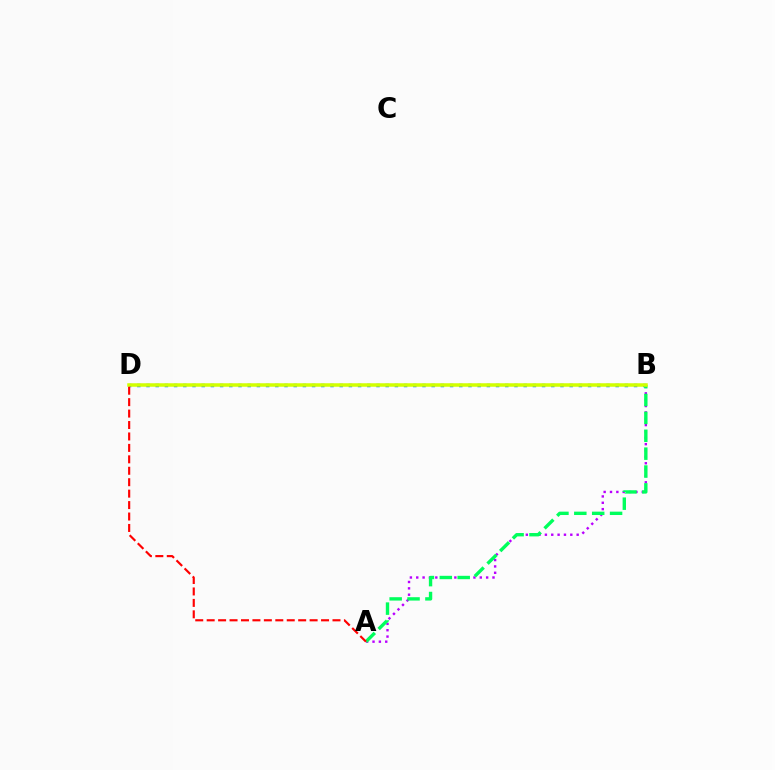{('A', 'B'): [{'color': '#b900ff', 'line_style': 'dotted', 'thickness': 1.73}, {'color': '#00ff5c', 'line_style': 'dashed', 'thickness': 2.43}], ('B', 'D'): [{'color': '#0074ff', 'line_style': 'dotted', 'thickness': 2.5}, {'color': '#d1ff00', 'line_style': 'solid', 'thickness': 2.52}], ('A', 'D'): [{'color': '#ff0000', 'line_style': 'dashed', 'thickness': 1.55}]}